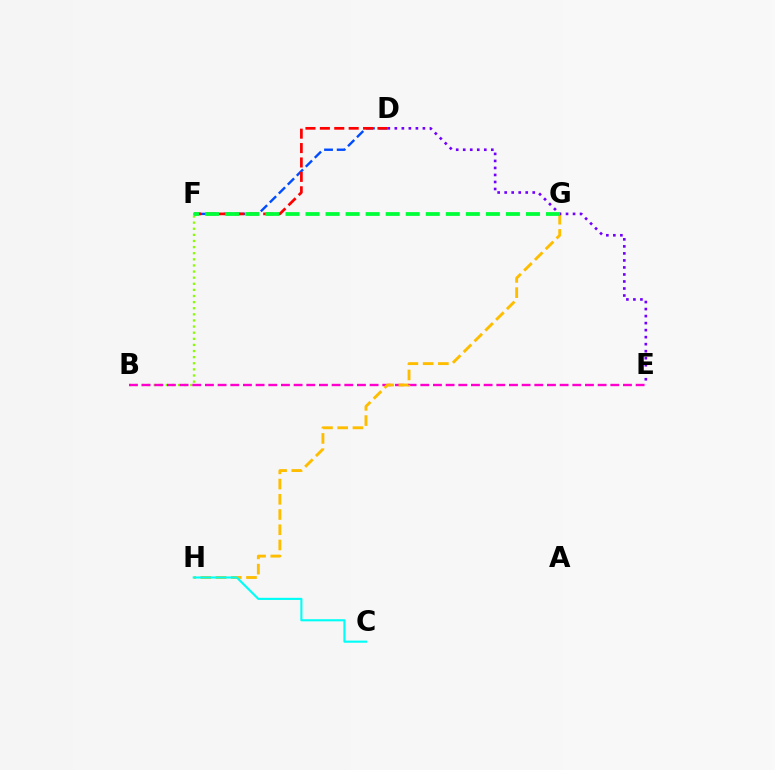{('B', 'F'): [{'color': '#84ff00', 'line_style': 'dotted', 'thickness': 1.66}], ('D', 'F'): [{'color': '#004bff', 'line_style': 'dashed', 'thickness': 1.72}, {'color': '#ff0000', 'line_style': 'dashed', 'thickness': 1.96}], ('B', 'E'): [{'color': '#ff00cf', 'line_style': 'dashed', 'thickness': 1.72}], ('G', 'H'): [{'color': '#ffbd00', 'line_style': 'dashed', 'thickness': 2.07}], ('D', 'E'): [{'color': '#7200ff', 'line_style': 'dotted', 'thickness': 1.91}], ('C', 'H'): [{'color': '#00fff6', 'line_style': 'solid', 'thickness': 1.54}], ('F', 'G'): [{'color': '#00ff39', 'line_style': 'dashed', 'thickness': 2.72}]}